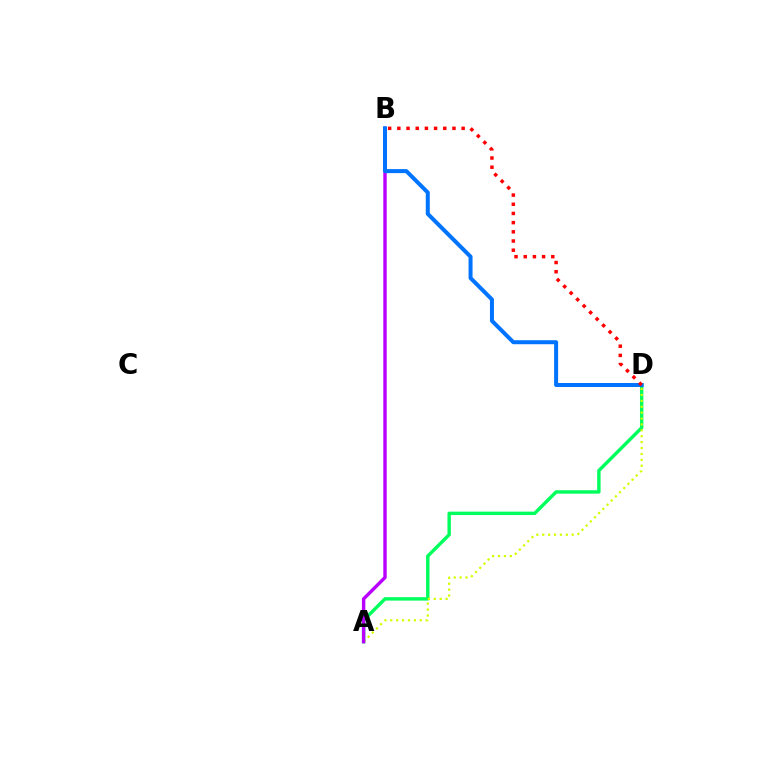{('A', 'D'): [{'color': '#00ff5c', 'line_style': 'solid', 'thickness': 2.45}, {'color': '#d1ff00', 'line_style': 'dotted', 'thickness': 1.6}], ('A', 'B'): [{'color': '#b900ff', 'line_style': 'solid', 'thickness': 2.45}], ('B', 'D'): [{'color': '#0074ff', 'line_style': 'solid', 'thickness': 2.88}, {'color': '#ff0000', 'line_style': 'dotted', 'thickness': 2.5}]}